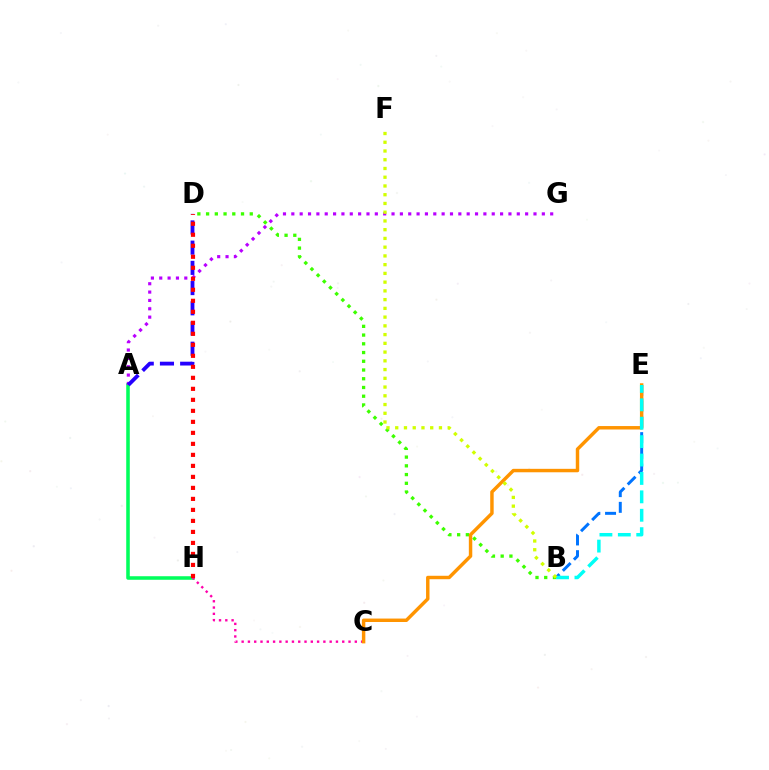{('A', 'H'): [{'color': '#00ff5c', 'line_style': 'solid', 'thickness': 2.55}], ('A', 'G'): [{'color': '#b900ff', 'line_style': 'dotted', 'thickness': 2.27}], ('B', 'E'): [{'color': '#0074ff', 'line_style': 'dashed', 'thickness': 2.13}, {'color': '#00fff6', 'line_style': 'dashed', 'thickness': 2.5}], ('B', 'D'): [{'color': '#3dff00', 'line_style': 'dotted', 'thickness': 2.37}], ('A', 'D'): [{'color': '#2500ff', 'line_style': 'dashed', 'thickness': 2.75}], ('C', 'H'): [{'color': '#ff00ac', 'line_style': 'dotted', 'thickness': 1.71}], ('C', 'E'): [{'color': '#ff9400', 'line_style': 'solid', 'thickness': 2.48}], ('B', 'F'): [{'color': '#d1ff00', 'line_style': 'dotted', 'thickness': 2.38}], ('D', 'H'): [{'color': '#ff0000', 'line_style': 'dotted', 'thickness': 2.99}]}